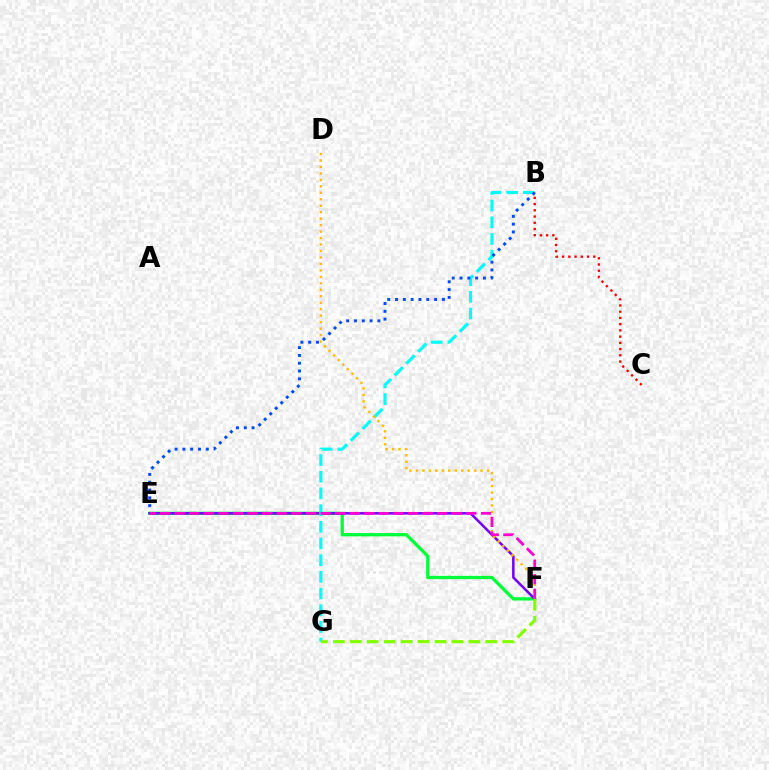{('E', 'F'): [{'color': '#00ff39', 'line_style': 'solid', 'thickness': 2.35}, {'color': '#7200ff', 'line_style': 'solid', 'thickness': 1.82}, {'color': '#ff00cf', 'line_style': 'dashed', 'thickness': 1.98}], ('B', 'G'): [{'color': '#00fff6', 'line_style': 'dashed', 'thickness': 2.27}], ('D', 'F'): [{'color': '#ffbd00', 'line_style': 'dotted', 'thickness': 1.76}], ('B', 'E'): [{'color': '#004bff', 'line_style': 'dotted', 'thickness': 2.12}], ('B', 'C'): [{'color': '#ff0000', 'line_style': 'dotted', 'thickness': 1.69}], ('F', 'G'): [{'color': '#84ff00', 'line_style': 'dashed', 'thickness': 2.3}]}